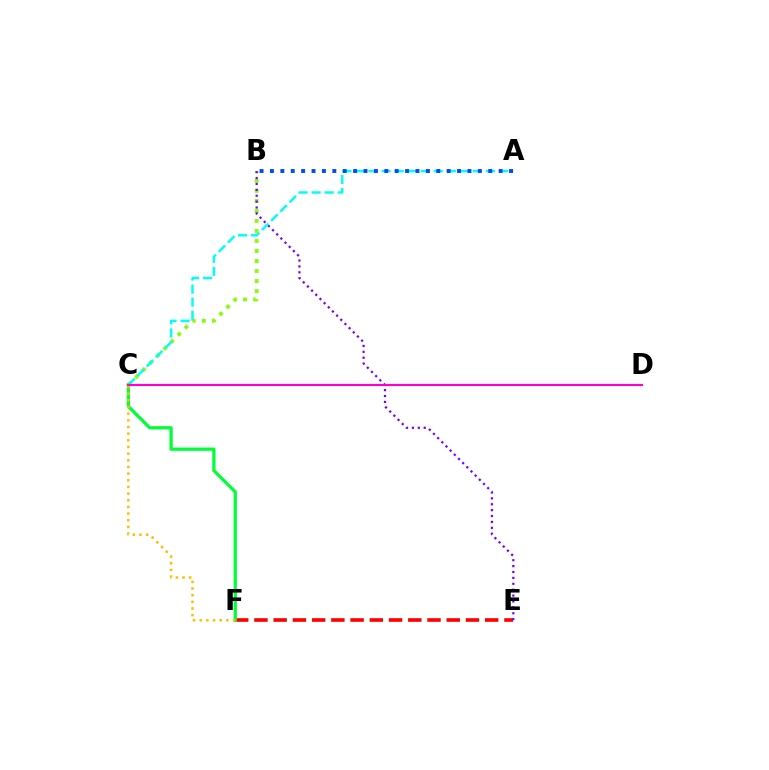{('B', 'C'): [{'color': '#84ff00', 'line_style': 'dotted', 'thickness': 2.72}], ('E', 'F'): [{'color': '#ff0000', 'line_style': 'dashed', 'thickness': 2.61}], ('B', 'E'): [{'color': '#7200ff', 'line_style': 'dotted', 'thickness': 1.6}], ('C', 'F'): [{'color': '#00ff39', 'line_style': 'solid', 'thickness': 2.34}, {'color': '#ffbd00', 'line_style': 'dotted', 'thickness': 1.81}], ('A', 'C'): [{'color': '#00fff6', 'line_style': 'dashed', 'thickness': 1.77}], ('C', 'D'): [{'color': '#ff00cf', 'line_style': 'solid', 'thickness': 1.53}], ('A', 'B'): [{'color': '#004bff', 'line_style': 'dotted', 'thickness': 2.82}]}